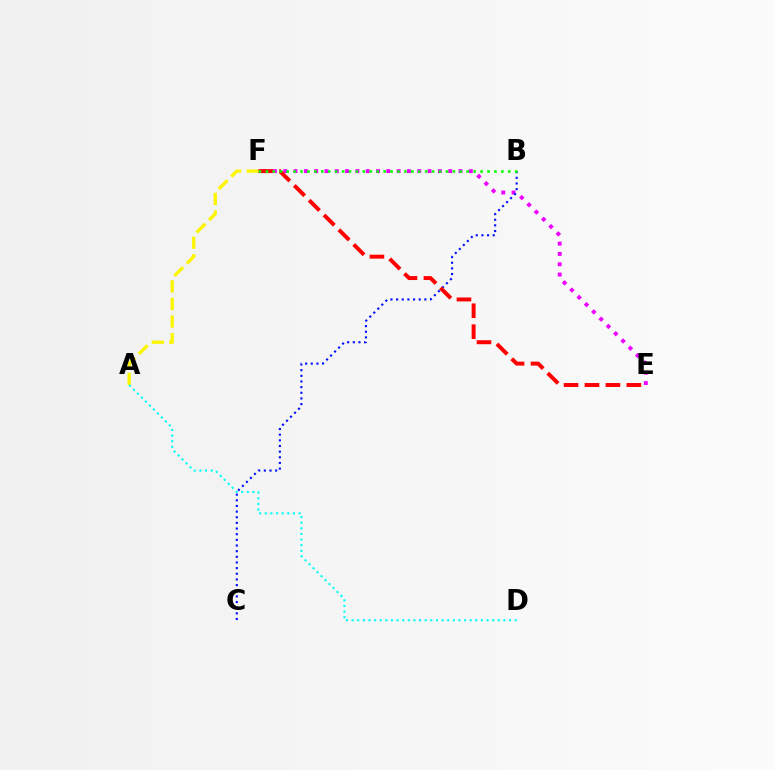{('E', 'F'): [{'color': '#ee00ff', 'line_style': 'dotted', 'thickness': 2.8}, {'color': '#ff0000', 'line_style': 'dashed', 'thickness': 2.84}], ('B', 'C'): [{'color': '#0010ff', 'line_style': 'dotted', 'thickness': 1.54}], ('B', 'F'): [{'color': '#08ff00', 'line_style': 'dotted', 'thickness': 1.88}], ('A', 'F'): [{'color': '#fcf500', 'line_style': 'dashed', 'thickness': 2.39}], ('A', 'D'): [{'color': '#00fff6', 'line_style': 'dotted', 'thickness': 1.53}]}